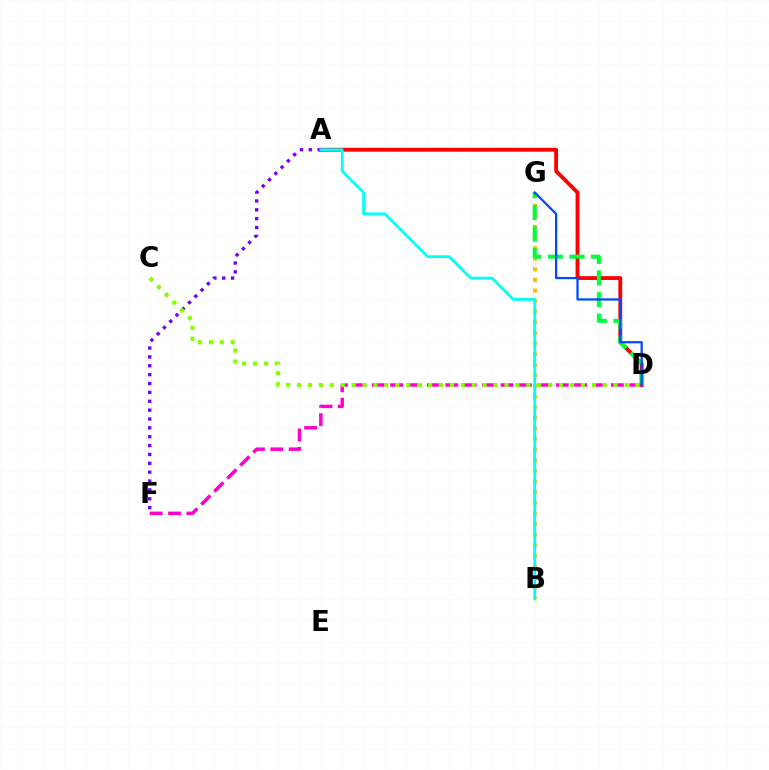{('A', 'D'): [{'color': '#ff0000', 'line_style': 'solid', 'thickness': 2.77}], ('A', 'F'): [{'color': '#7200ff', 'line_style': 'dotted', 'thickness': 2.41}], ('B', 'G'): [{'color': '#ffbd00', 'line_style': 'dotted', 'thickness': 2.88}], ('D', 'G'): [{'color': '#00ff39', 'line_style': 'dashed', 'thickness': 2.94}, {'color': '#004bff', 'line_style': 'solid', 'thickness': 1.62}], ('D', 'F'): [{'color': '#ff00cf', 'line_style': 'dashed', 'thickness': 2.5}], ('C', 'D'): [{'color': '#84ff00', 'line_style': 'dotted', 'thickness': 2.97}], ('A', 'B'): [{'color': '#00fff6', 'line_style': 'solid', 'thickness': 2.0}]}